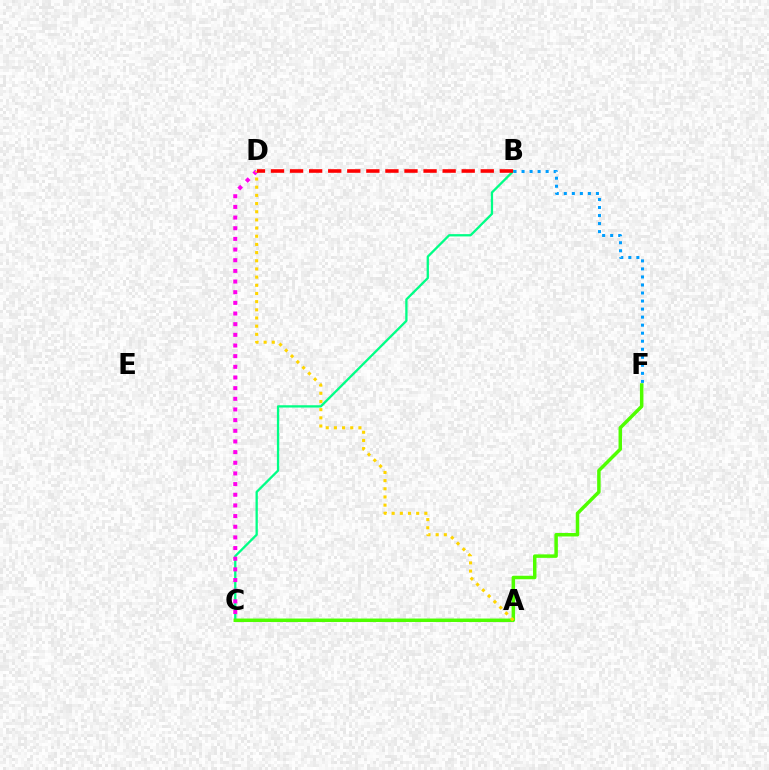{('A', 'C'): [{'color': '#3700ff', 'line_style': 'dashed', 'thickness': 1.8}], ('B', 'C'): [{'color': '#00ff86', 'line_style': 'solid', 'thickness': 1.66}], ('C', 'D'): [{'color': '#ff00ed', 'line_style': 'dotted', 'thickness': 2.9}], ('C', 'F'): [{'color': '#4fff00', 'line_style': 'solid', 'thickness': 2.51}], ('A', 'D'): [{'color': '#ffd500', 'line_style': 'dotted', 'thickness': 2.22}], ('B', 'F'): [{'color': '#009eff', 'line_style': 'dotted', 'thickness': 2.18}], ('B', 'D'): [{'color': '#ff0000', 'line_style': 'dashed', 'thickness': 2.59}]}